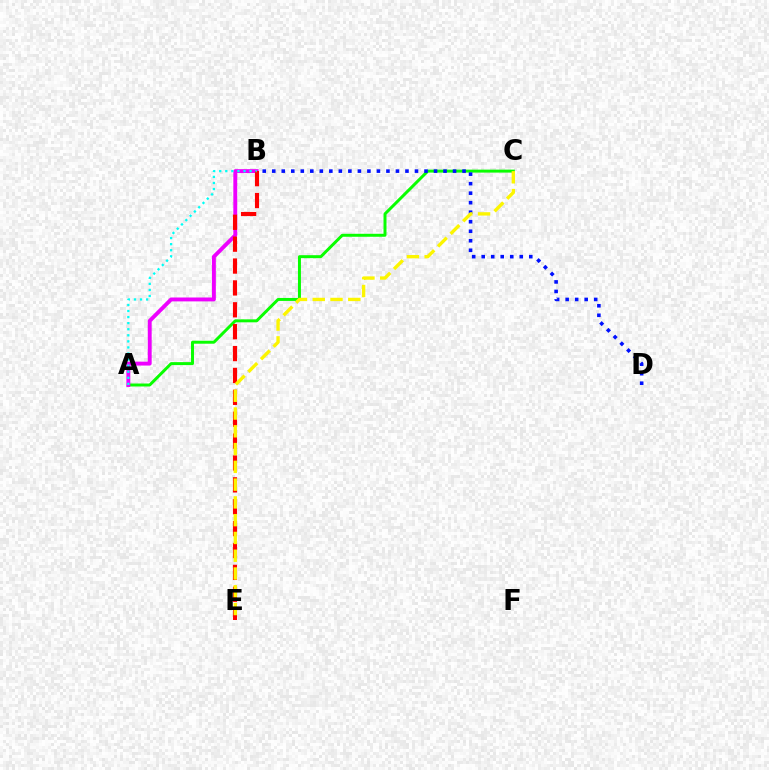{('A', 'C'): [{'color': '#08ff00', 'line_style': 'solid', 'thickness': 2.14}], ('A', 'B'): [{'color': '#ee00ff', 'line_style': 'solid', 'thickness': 2.8}, {'color': '#00fff6', 'line_style': 'dotted', 'thickness': 1.65}], ('B', 'D'): [{'color': '#0010ff', 'line_style': 'dotted', 'thickness': 2.59}], ('B', 'E'): [{'color': '#ff0000', 'line_style': 'dashed', 'thickness': 2.97}], ('C', 'E'): [{'color': '#fcf500', 'line_style': 'dashed', 'thickness': 2.41}]}